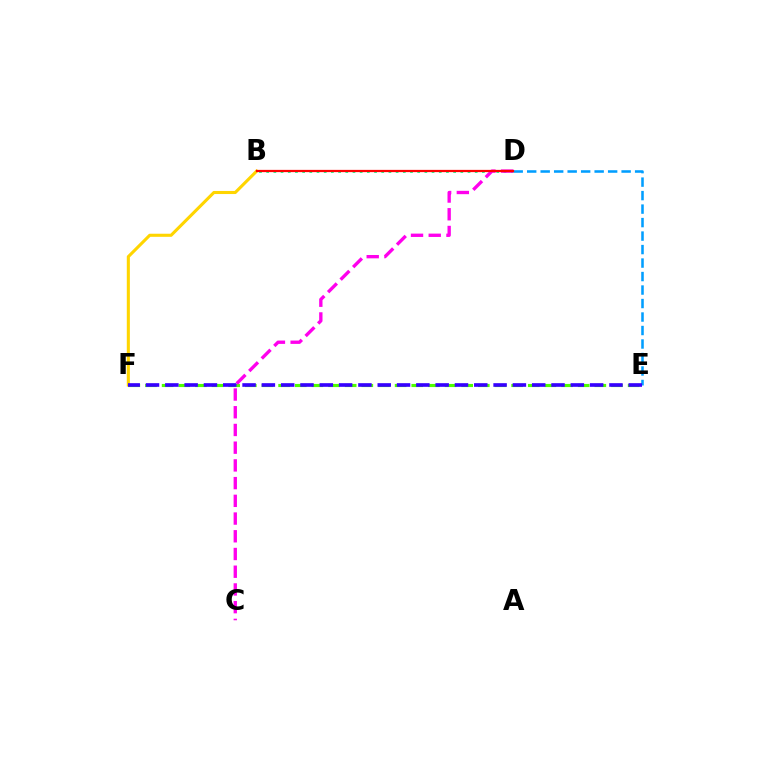{('D', 'E'): [{'color': '#009eff', 'line_style': 'dashed', 'thickness': 1.83}], ('B', 'F'): [{'color': '#ffd500', 'line_style': 'solid', 'thickness': 2.22}], ('E', 'F'): [{'color': '#4fff00', 'line_style': 'dashed', 'thickness': 2.26}, {'color': '#3700ff', 'line_style': 'dashed', 'thickness': 2.62}], ('B', 'D'): [{'color': '#00ff86', 'line_style': 'dotted', 'thickness': 1.95}, {'color': '#ff0000', 'line_style': 'solid', 'thickness': 1.62}], ('C', 'D'): [{'color': '#ff00ed', 'line_style': 'dashed', 'thickness': 2.41}]}